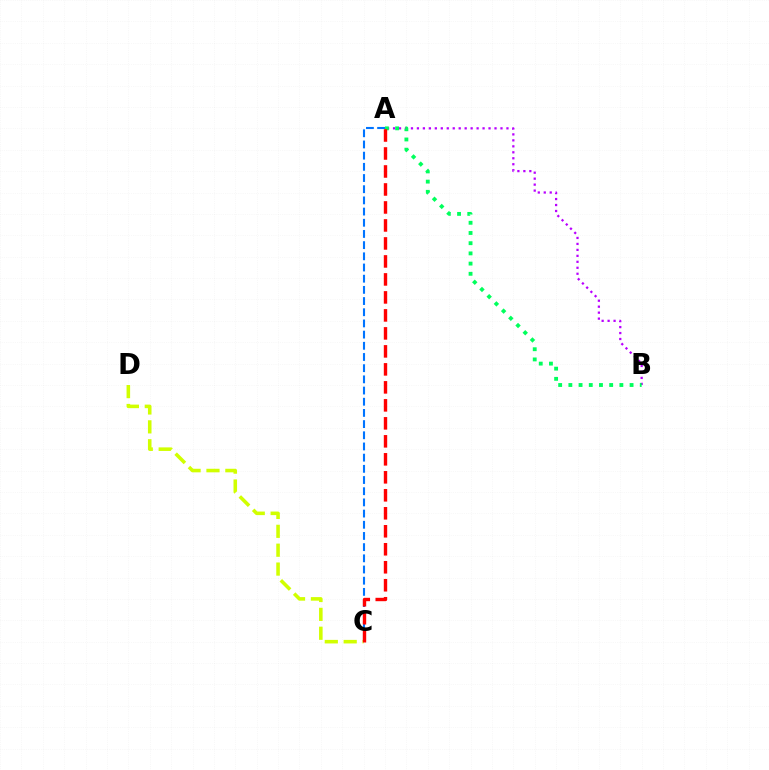{('A', 'B'): [{'color': '#b900ff', 'line_style': 'dotted', 'thickness': 1.62}, {'color': '#00ff5c', 'line_style': 'dotted', 'thickness': 2.77}], ('C', 'D'): [{'color': '#d1ff00', 'line_style': 'dashed', 'thickness': 2.57}], ('A', 'C'): [{'color': '#0074ff', 'line_style': 'dashed', 'thickness': 1.52}, {'color': '#ff0000', 'line_style': 'dashed', 'thickness': 2.44}]}